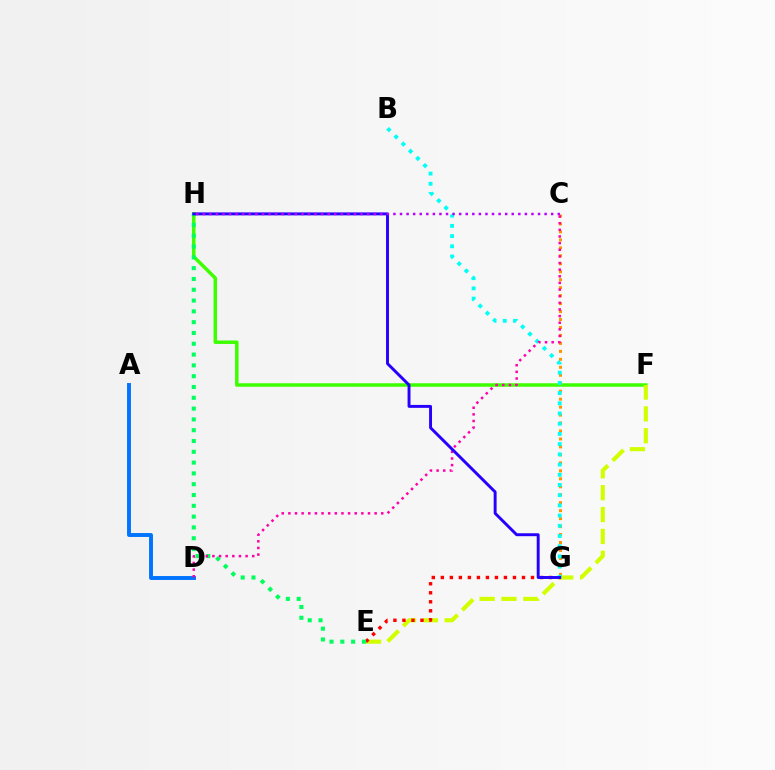{('F', 'H'): [{'color': '#3dff00', 'line_style': 'solid', 'thickness': 2.51}], ('C', 'G'): [{'color': '#ff9400', 'line_style': 'dotted', 'thickness': 2.16}], ('E', 'F'): [{'color': '#d1ff00', 'line_style': 'dashed', 'thickness': 2.97}], ('E', 'G'): [{'color': '#ff0000', 'line_style': 'dotted', 'thickness': 2.45}], ('A', 'D'): [{'color': '#0074ff', 'line_style': 'solid', 'thickness': 2.82}], ('B', 'G'): [{'color': '#00fff6', 'line_style': 'dotted', 'thickness': 2.77}], ('E', 'H'): [{'color': '#00ff5c', 'line_style': 'dotted', 'thickness': 2.94}], ('C', 'D'): [{'color': '#ff00ac', 'line_style': 'dotted', 'thickness': 1.8}], ('G', 'H'): [{'color': '#2500ff', 'line_style': 'solid', 'thickness': 2.11}], ('C', 'H'): [{'color': '#b900ff', 'line_style': 'dotted', 'thickness': 1.79}]}